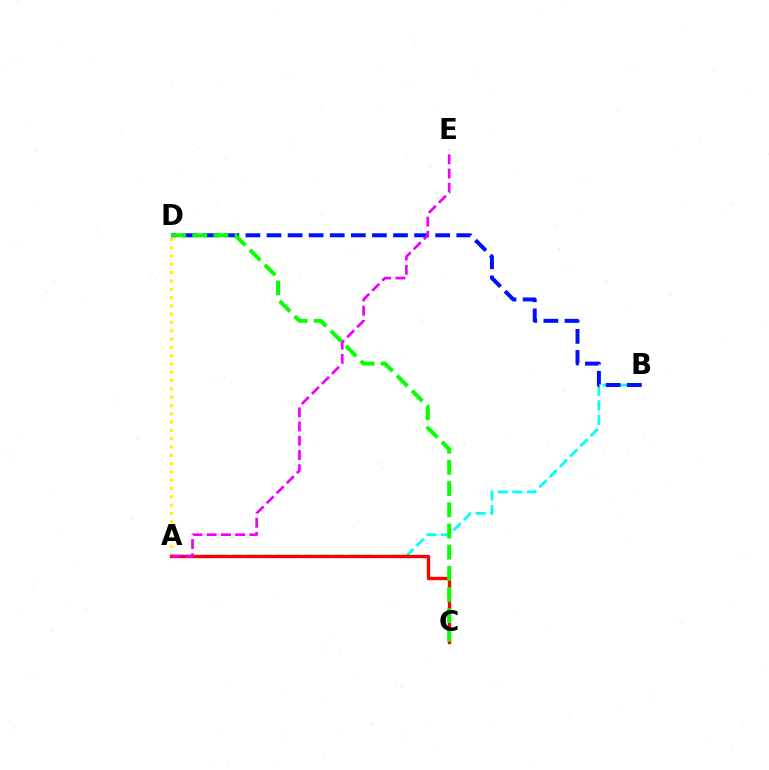{('A', 'D'): [{'color': '#fcf500', 'line_style': 'dotted', 'thickness': 2.26}], ('A', 'B'): [{'color': '#00fff6', 'line_style': 'dashed', 'thickness': 1.97}], ('B', 'D'): [{'color': '#0010ff', 'line_style': 'dashed', 'thickness': 2.86}], ('A', 'C'): [{'color': '#ff0000', 'line_style': 'solid', 'thickness': 2.41}], ('A', 'E'): [{'color': '#ee00ff', 'line_style': 'dashed', 'thickness': 1.93}], ('C', 'D'): [{'color': '#08ff00', 'line_style': 'dashed', 'thickness': 2.88}]}